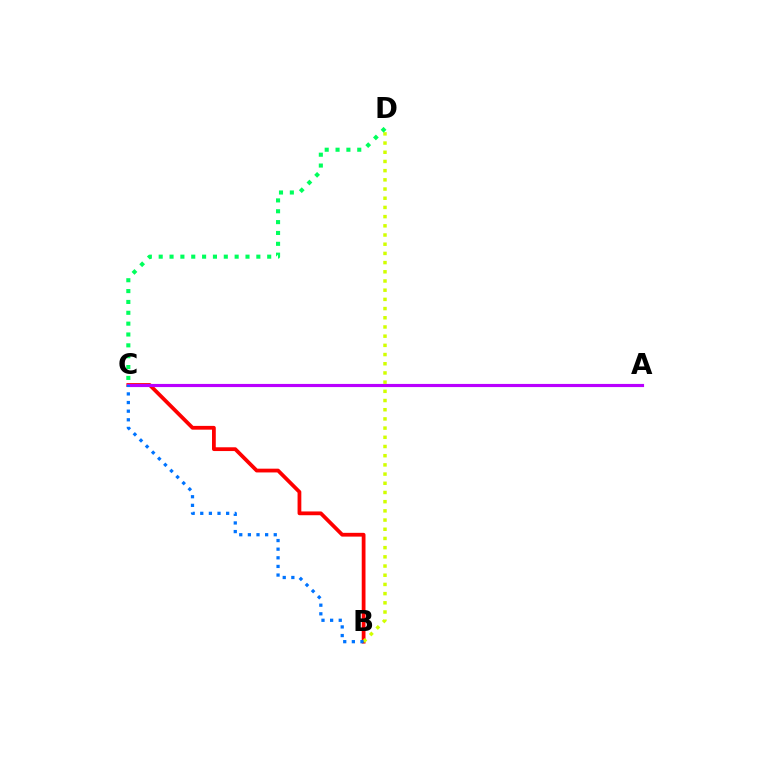{('B', 'C'): [{'color': '#ff0000', 'line_style': 'solid', 'thickness': 2.72}, {'color': '#0074ff', 'line_style': 'dotted', 'thickness': 2.34}], ('A', 'C'): [{'color': '#b900ff', 'line_style': 'solid', 'thickness': 2.27}], ('B', 'D'): [{'color': '#d1ff00', 'line_style': 'dotted', 'thickness': 2.5}], ('C', 'D'): [{'color': '#00ff5c', 'line_style': 'dotted', 'thickness': 2.95}]}